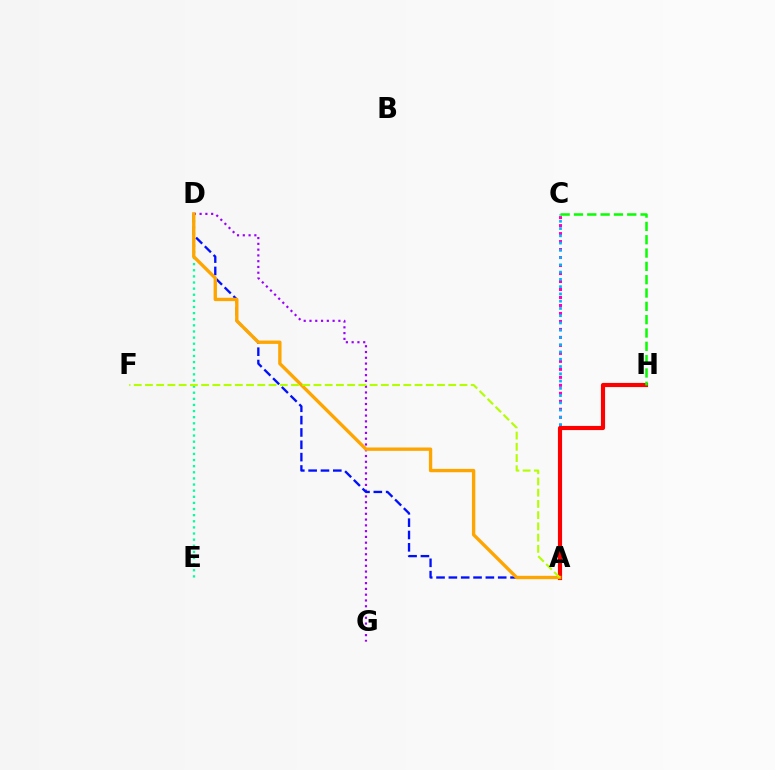{('A', 'C'): [{'color': '#ff00bd', 'line_style': 'dotted', 'thickness': 2.17}, {'color': '#00b5ff', 'line_style': 'dotted', 'thickness': 1.97}], ('D', 'G'): [{'color': '#9b00ff', 'line_style': 'dotted', 'thickness': 1.57}], ('D', 'E'): [{'color': '#00ff9d', 'line_style': 'dotted', 'thickness': 1.66}], ('A', 'H'): [{'color': '#ff0000', 'line_style': 'solid', 'thickness': 2.98}], ('A', 'D'): [{'color': '#0010ff', 'line_style': 'dashed', 'thickness': 1.68}, {'color': '#ffa500', 'line_style': 'solid', 'thickness': 2.41}], ('C', 'H'): [{'color': '#08ff00', 'line_style': 'dashed', 'thickness': 1.81}], ('A', 'F'): [{'color': '#b3ff00', 'line_style': 'dashed', 'thickness': 1.53}]}